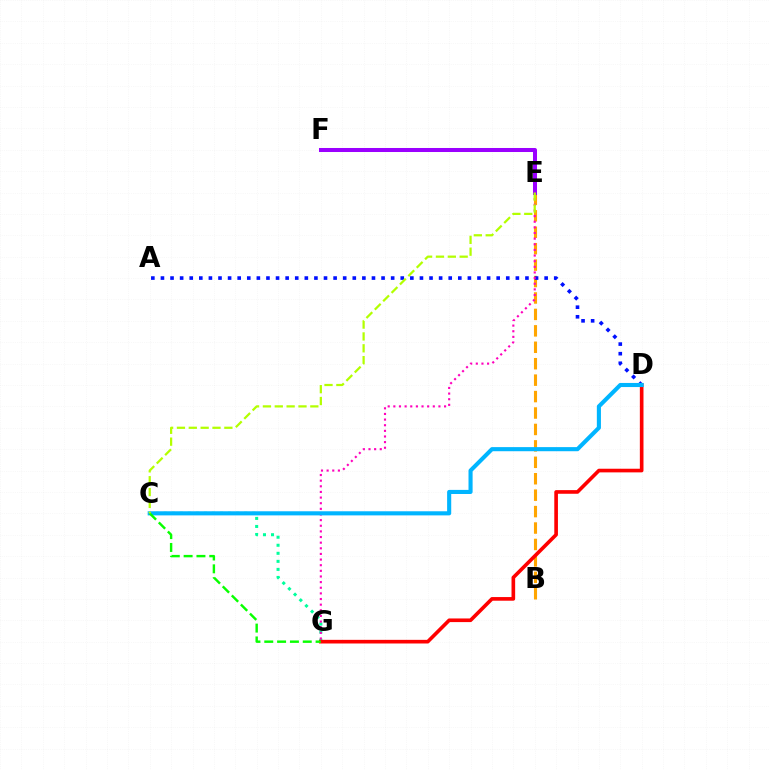{('B', 'E'): [{'color': '#ffa500', 'line_style': 'dashed', 'thickness': 2.23}], ('A', 'D'): [{'color': '#0010ff', 'line_style': 'dotted', 'thickness': 2.61}], ('C', 'G'): [{'color': '#00ff9d', 'line_style': 'dotted', 'thickness': 2.19}, {'color': '#08ff00', 'line_style': 'dashed', 'thickness': 1.74}], ('E', 'G'): [{'color': '#ff00bd', 'line_style': 'dotted', 'thickness': 1.53}], ('D', 'G'): [{'color': '#ff0000', 'line_style': 'solid', 'thickness': 2.62}], ('E', 'F'): [{'color': '#9b00ff', 'line_style': 'solid', 'thickness': 2.9}], ('C', 'D'): [{'color': '#00b5ff', 'line_style': 'solid', 'thickness': 2.95}], ('C', 'E'): [{'color': '#b3ff00', 'line_style': 'dashed', 'thickness': 1.61}]}